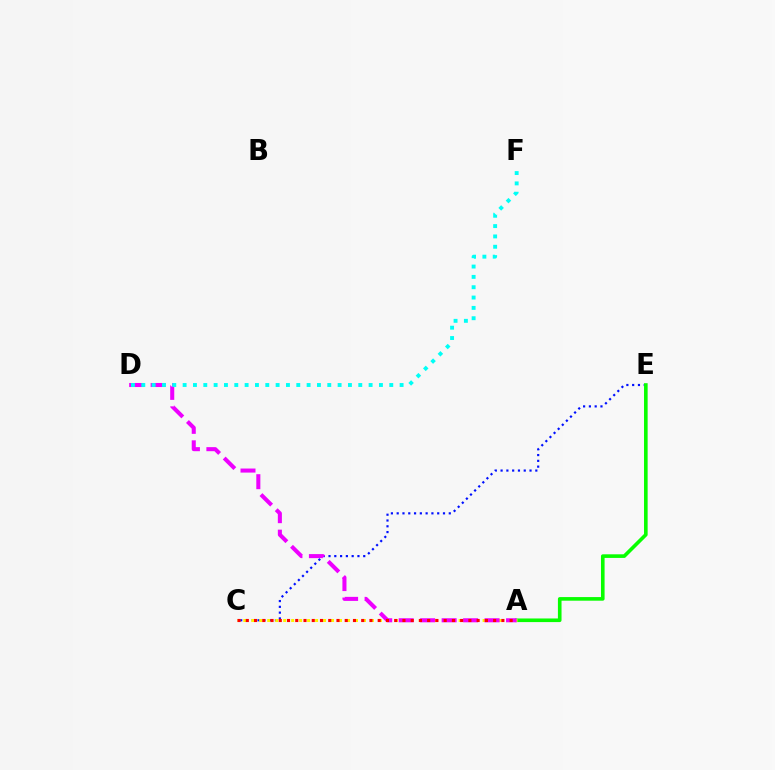{('C', 'E'): [{'color': '#0010ff', 'line_style': 'dotted', 'thickness': 1.57}], ('A', 'E'): [{'color': '#08ff00', 'line_style': 'solid', 'thickness': 2.6}], ('A', 'C'): [{'color': '#fcf500', 'line_style': 'dotted', 'thickness': 2.17}, {'color': '#ff0000', 'line_style': 'dotted', 'thickness': 2.24}], ('A', 'D'): [{'color': '#ee00ff', 'line_style': 'dashed', 'thickness': 2.92}], ('D', 'F'): [{'color': '#00fff6', 'line_style': 'dotted', 'thickness': 2.81}]}